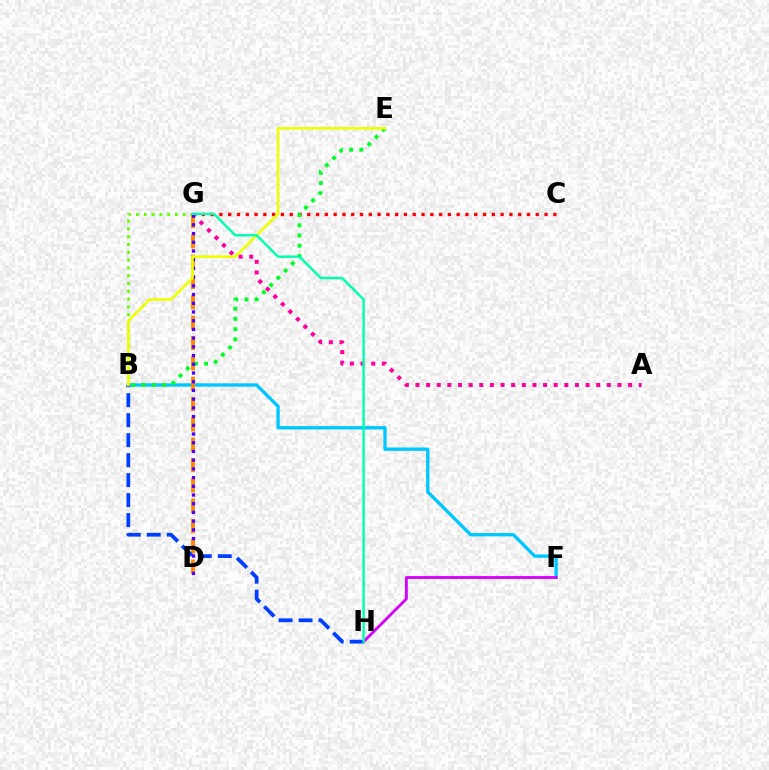{('B', 'F'): [{'color': '#00c7ff', 'line_style': 'solid', 'thickness': 2.41}], ('C', 'G'): [{'color': '#ff0000', 'line_style': 'dotted', 'thickness': 2.39}], ('A', 'G'): [{'color': '#ff00a0', 'line_style': 'dotted', 'thickness': 2.89}], ('F', 'H'): [{'color': '#d600ff', 'line_style': 'solid', 'thickness': 2.04}], ('B', 'G'): [{'color': '#66ff00', 'line_style': 'dotted', 'thickness': 2.12}], ('D', 'G'): [{'color': '#ff8800', 'line_style': 'dashed', 'thickness': 2.76}, {'color': '#4f00ff', 'line_style': 'dotted', 'thickness': 2.37}], ('B', 'E'): [{'color': '#00ff27', 'line_style': 'dotted', 'thickness': 2.77}, {'color': '#eeff00', 'line_style': 'solid', 'thickness': 1.88}], ('B', 'H'): [{'color': '#003fff', 'line_style': 'dashed', 'thickness': 2.71}], ('G', 'H'): [{'color': '#00ffaf', 'line_style': 'solid', 'thickness': 1.74}]}